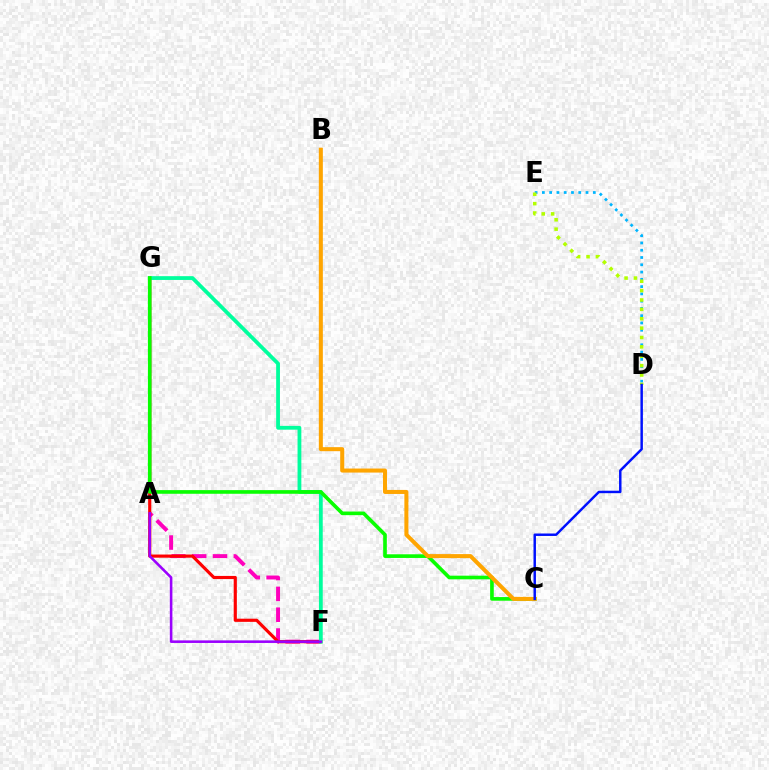{('D', 'E'): [{'color': '#00b5ff', 'line_style': 'dotted', 'thickness': 1.98}, {'color': '#b3ff00', 'line_style': 'dotted', 'thickness': 2.55}], ('A', 'F'): [{'color': '#ff00bd', 'line_style': 'dashed', 'thickness': 2.83}, {'color': '#9b00ff', 'line_style': 'solid', 'thickness': 1.85}], ('F', 'G'): [{'color': '#ff0000', 'line_style': 'solid', 'thickness': 2.27}, {'color': '#00ff9d', 'line_style': 'solid', 'thickness': 2.73}], ('C', 'G'): [{'color': '#08ff00', 'line_style': 'solid', 'thickness': 2.63}], ('B', 'C'): [{'color': '#ffa500', 'line_style': 'solid', 'thickness': 2.9}], ('C', 'D'): [{'color': '#0010ff', 'line_style': 'solid', 'thickness': 1.77}]}